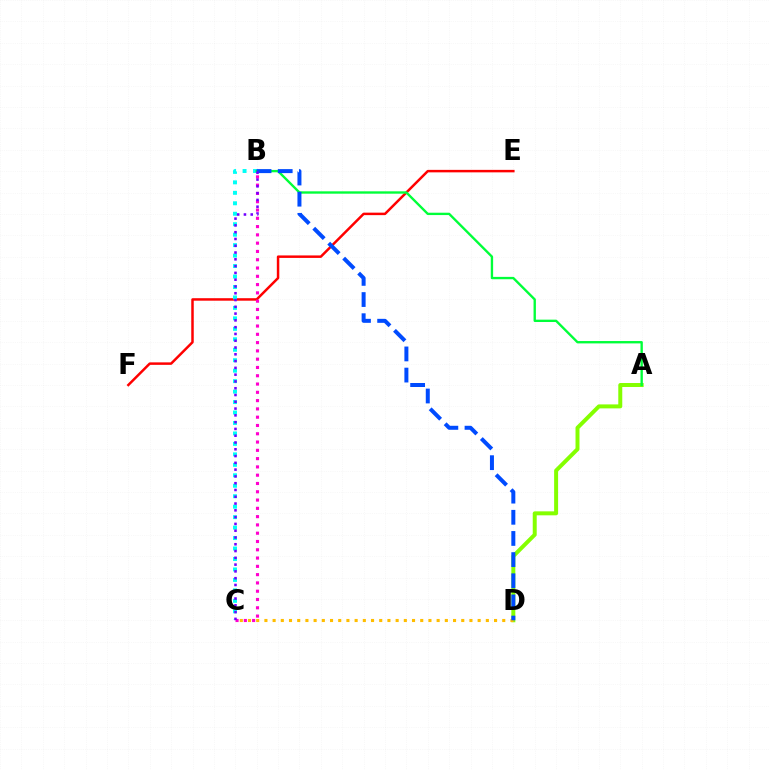{('E', 'F'): [{'color': '#ff0000', 'line_style': 'solid', 'thickness': 1.79}], ('A', 'D'): [{'color': '#84ff00', 'line_style': 'solid', 'thickness': 2.86}], ('B', 'C'): [{'color': '#00fff6', 'line_style': 'dotted', 'thickness': 2.84}, {'color': '#ff00cf', 'line_style': 'dotted', 'thickness': 2.25}, {'color': '#7200ff', 'line_style': 'dotted', 'thickness': 1.84}], ('A', 'B'): [{'color': '#00ff39', 'line_style': 'solid', 'thickness': 1.7}], ('C', 'D'): [{'color': '#ffbd00', 'line_style': 'dotted', 'thickness': 2.23}], ('B', 'D'): [{'color': '#004bff', 'line_style': 'dashed', 'thickness': 2.87}]}